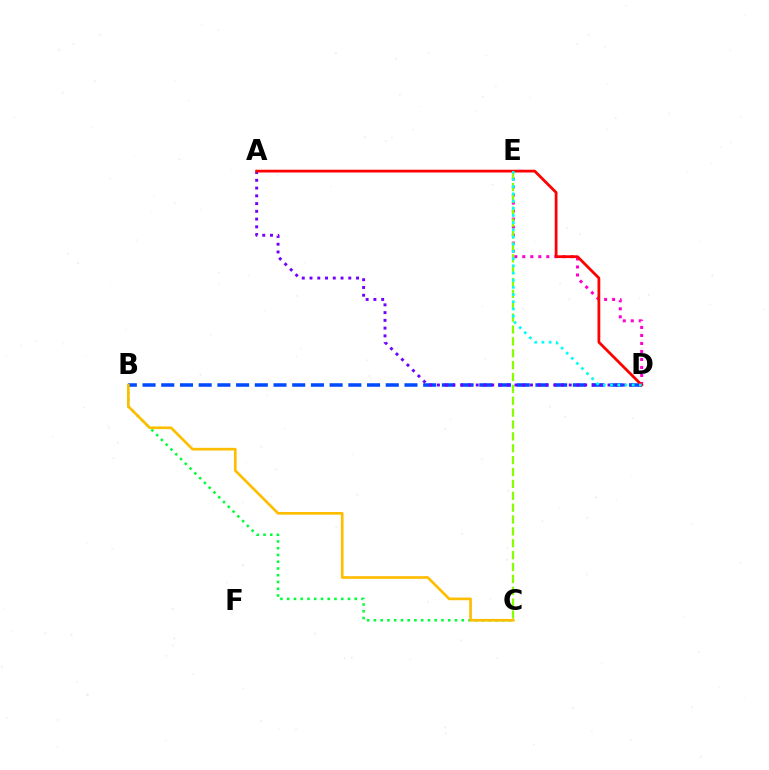{('D', 'E'): [{'color': '#ff00cf', 'line_style': 'dotted', 'thickness': 2.18}, {'color': '#00fff6', 'line_style': 'dotted', 'thickness': 1.95}], ('C', 'E'): [{'color': '#84ff00', 'line_style': 'dashed', 'thickness': 1.61}], ('B', 'C'): [{'color': '#00ff39', 'line_style': 'dotted', 'thickness': 1.84}, {'color': '#ffbd00', 'line_style': 'solid', 'thickness': 1.92}], ('B', 'D'): [{'color': '#004bff', 'line_style': 'dashed', 'thickness': 2.54}], ('A', 'D'): [{'color': '#7200ff', 'line_style': 'dotted', 'thickness': 2.11}, {'color': '#ff0000', 'line_style': 'solid', 'thickness': 1.99}]}